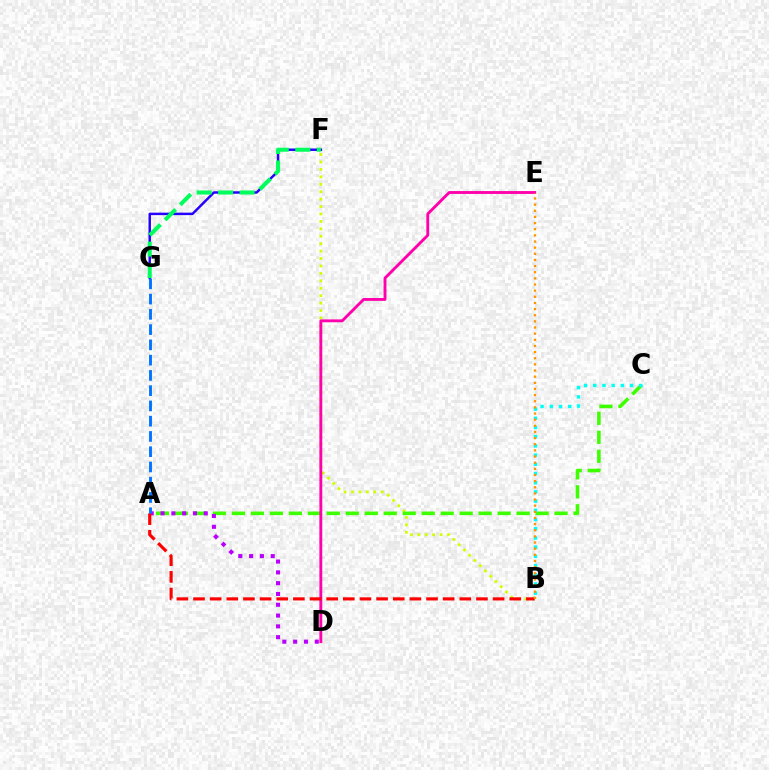{('B', 'F'): [{'color': '#d1ff00', 'line_style': 'dotted', 'thickness': 2.02}], ('A', 'C'): [{'color': '#3dff00', 'line_style': 'dashed', 'thickness': 2.58}], ('A', 'D'): [{'color': '#b900ff', 'line_style': 'dotted', 'thickness': 2.93}], ('D', 'E'): [{'color': '#ff00ac', 'line_style': 'solid', 'thickness': 2.06}], ('F', 'G'): [{'color': '#2500ff', 'line_style': 'solid', 'thickness': 1.78}, {'color': '#00ff5c', 'line_style': 'dashed', 'thickness': 2.92}], ('A', 'B'): [{'color': '#ff0000', 'line_style': 'dashed', 'thickness': 2.26}], ('A', 'G'): [{'color': '#0074ff', 'line_style': 'dashed', 'thickness': 2.07}], ('B', 'C'): [{'color': '#00fff6', 'line_style': 'dotted', 'thickness': 2.5}], ('B', 'E'): [{'color': '#ff9400', 'line_style': 'dotted', 'thickness': 1.67}]}